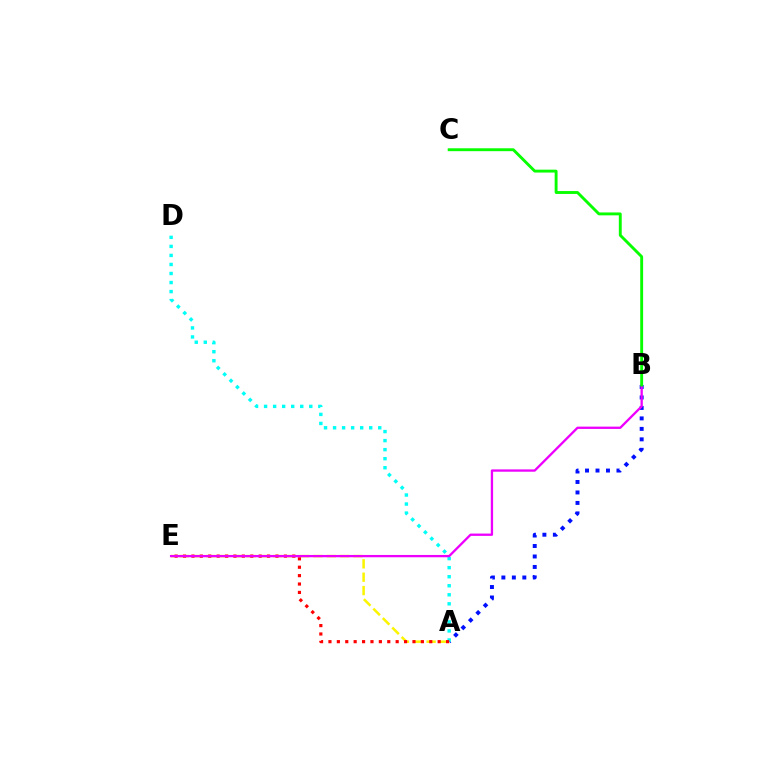{('A', 'B'): [{'color': '#0010ff', 'line_style': 'dotted', 'thickness': 2.85}], ('A', 'E'): [{'color': '#fcf500', 'line_style': 'dashed', 'thickness': 1.82}, {'color': '#ff0000', 'line_style': 'dotted', 'thickness': 2.28}], ('A', 'D'): [{'color': '#00fff6', 'line_style': 'dotted', 'thickness': 2.46}], ('B', 'E'): [{'color': '#ee00ff', 'line_style': 'solid', 'thickness': 1.66}], ('B', 'C'): [{'color': '#08ff00', 'line_style': 'solid', 'thickness': 2.08}]}